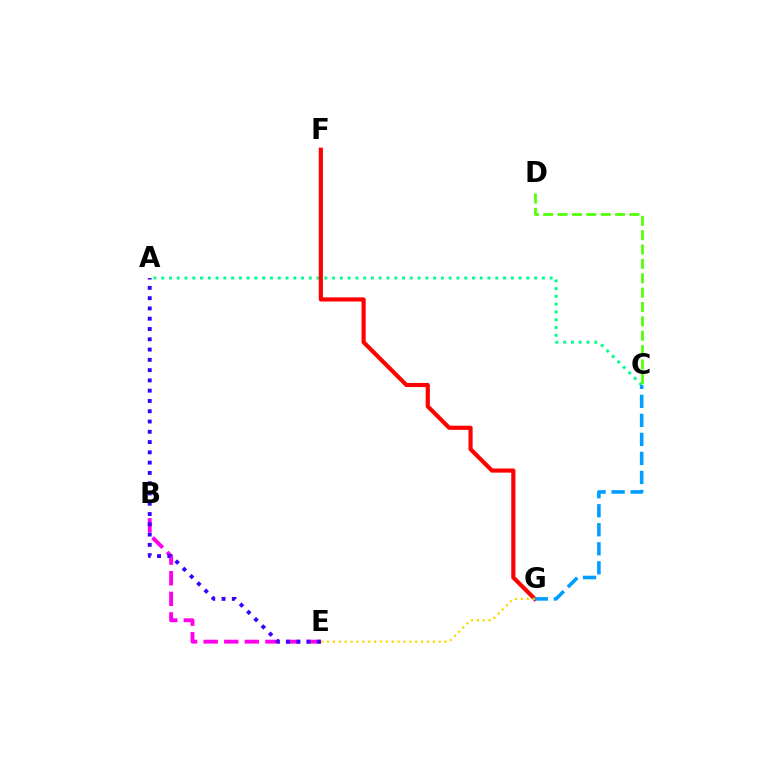{('A', 'C'): [{'color': '#00ff86', 'line_style': 'dotted', 'thickness': 2.11}], ('F', 'G'): [{'color': '#ff0000', 'line_style': 'solid', 'thickness': 2.99}], ('B', 'E'): [{'color': '#ff00ed', 'line_style': 'dashed', 'thickness': 2.8}], ('C', 'G'): [{'color': '#009eff', 'line_style': 'dashed', 'thickness': 2.58}], ('A', 'E'): [{'color': '#3700ff', 'line_style': 'dotted', 'thickness': 2.79}], ('E', 'G'): [{'color': '#ffd500', 'line_style': 'dotted', 'thickness': 1.6}], ('C', 'D'): [{'color': '#4fff00', 'line_style': 'dashed', 'thickness': 1.95}]}